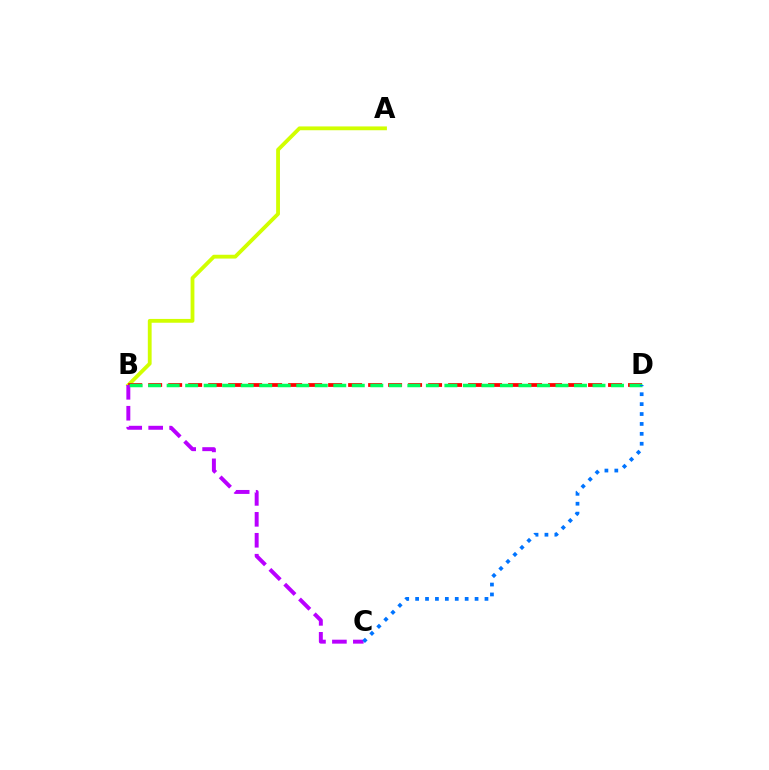{('A', 'B'): [{'color': '#d1ff00', 'line_style': 'solid', 'thickness': 2.75}], ('B', 'D'): [{'color': '#ff0000', 'line_style': 'dashed', 'thickness': 2.72}, {'color': '#00ff5c', 'line_style': 'dashed', 'thickness': 2.52}], ('B', 'C'): [{'color': '#b900ff', 'line_style': 'dashed', 'thickness': 2.84}], ('C', 'D'): [{'color': '#0074ff', 'line_style': 'dotted', 'thickness': 2.69}]}